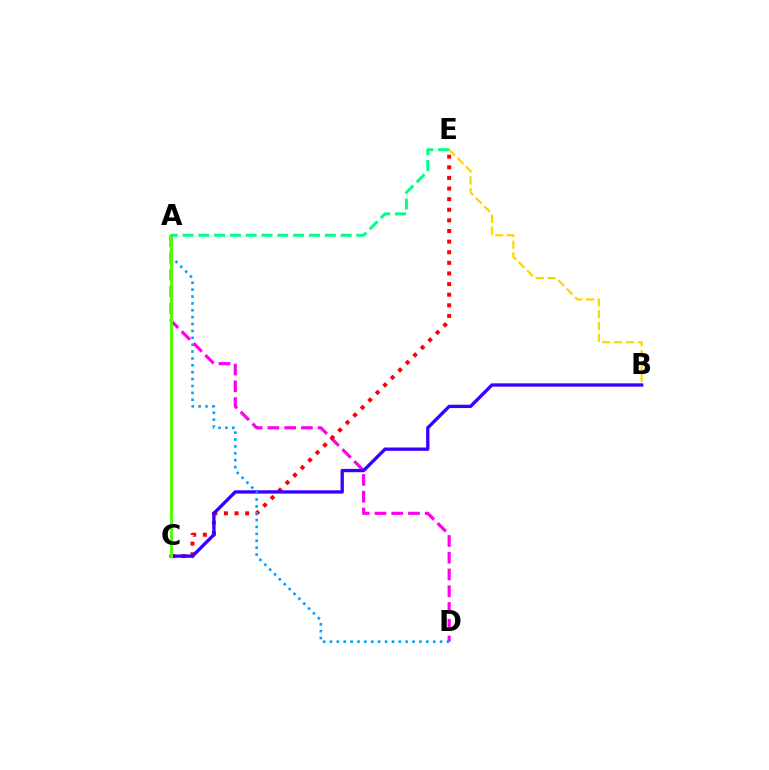{('A', 'D'): [{'color': '#ff00ed', 'line_style': 'dashed', 'thickness': 2.28}, {'color': '#009eff', 'line_style': 'dotted', 'thickness': 1.87}], ('C', 'E'): [{'color': '#ff0000', 'line_style': 'dotted', 'thickness': 2.88}], ('B', 'C'): [{'color': '#3700ff', 'line_style': 'solid', 'thickness': 2.4}], ('A', 'C'): [{'color': '#4fff00', 'line_style': 'solid', 'thickness': 2.06}], ('A', 'E'): [{'color': '#00ff86', 'line_style': 'dashed', 'thickness': 2.15}], ('B', 'E'): [{'color': '#ffd500', 'line_style': 'dashed', 'thickness': 1.61}]}